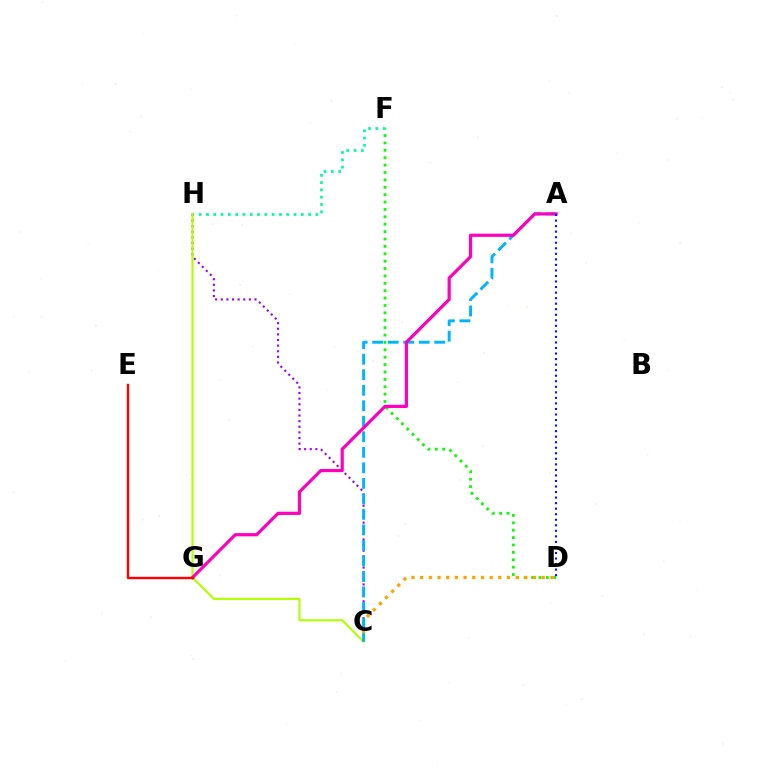{('D', 'F'): [{'color': '#08ff00', 'line_style': 'dotted', 'thickness': 2.01}], ('C', 'H'): [{'color': '#9b00ff', 'line_style': 'dotted', 'thickness': 1.53}, {'color': '#b3ff00', 'line_style': 'solid', 'thickness': 1.54}], ('C', 'D'): [{'color': '#ffa500', 'line_style': 'dotted', 'thickness': 2.36}], ('A', 'C'): [{'color': '#00b5ff', 'line_style': 'dashed', 'thickness': 2.11}], ('F', 'H'): [{'color': '#00ff9d', 'line_style': 'dotted', 'thickness': 1.98}], ('A', 'G'): [{'color': '#ff00bd', 'line_style': 'solid', 'thickness': 2.3}], ('A', 'D'): [{'color': '#0010ff', 'line_style': 'dotted', 'thickness': 1.51}], ('E', 'G'): [{'color': '#ff0000', 'line_style': 'solid', 'thickness': 1.72}]}